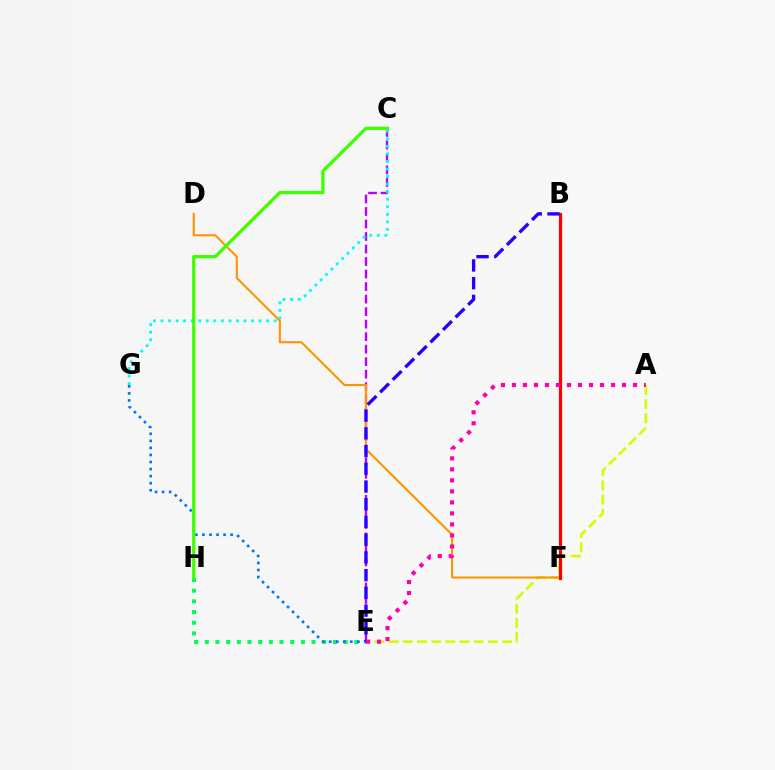{('C', 'E'): [{'color': '#b900ff', 'line_style': 'dashed', 'thickness': 1.7}], ('E', 'H'): [{'color': '#00ff5c', 'line_style': 'dotted', 'thickness': 2.9}], ('C', 'G'): [{'color': '#00fff6', 'line_style': 'dotted', 'thickness': 2.05}], ('A', 'E'): [{'color': '#d1ff00', 'line_style': 'dashed', 'thickness': 1.93}, {'color': '#ff00ac', 'line_style': 'dotted', 'thickness': 2.99}], ('D', 'F'): [{'color': '#ff9400', 'line_style': 'solid', 'thickness': 1.51}], ('E', 'G'): [{'color': '#0074ff', 'line_style': 'dotted', 'thickness': 1.92}], ('B', 'F'): [{'color': '#ff0000', 'line_style': 'solid', 'thickness': 2.3}], ('C', 'H'): [{'color': '#3dff00', 'line_style': 'solid', 'thickness': 2.35}], ('B', 'E'): [{'color': '#2500ff', 'line_style': 'dashed', 'thickness': 2.41}]}